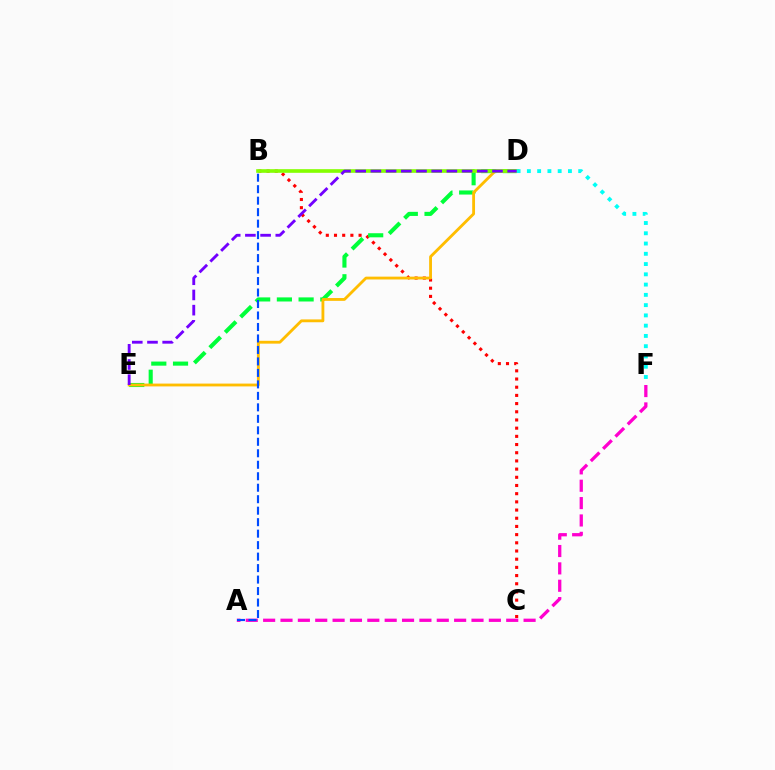{('B', 'C'): [{'color': '#ff0000', 'line_style': 'dotted', 'thickness': 2.23}], ('A', 'F'): [{'color': '#ff00cf', 'line_style': 'dashed', 'thickness': 2.36}], ('D', 'E'): [{'color': '#00ff39', 'line_style': 'dashed', 'thickness': 2.95}, {'color': '#ffbd00', 'line_style': 'solid', 'thickness': 2.04}, {'color': '#7200ff', 'line_style': 'dashed', 'thickness': 2.06}], ('B', 'D'): [{'color': '#84ff00', 'line_style': 'solid', 'thickness': 2.62}], ('D', 'F'): [{'color': '#00fff6', 'line_style': 'dotted', 'thickness': 2.79}], ('A', 'B'): [{'color': '#004bff', 'line_style': 'dashed', 'thickness': 1.56}]}